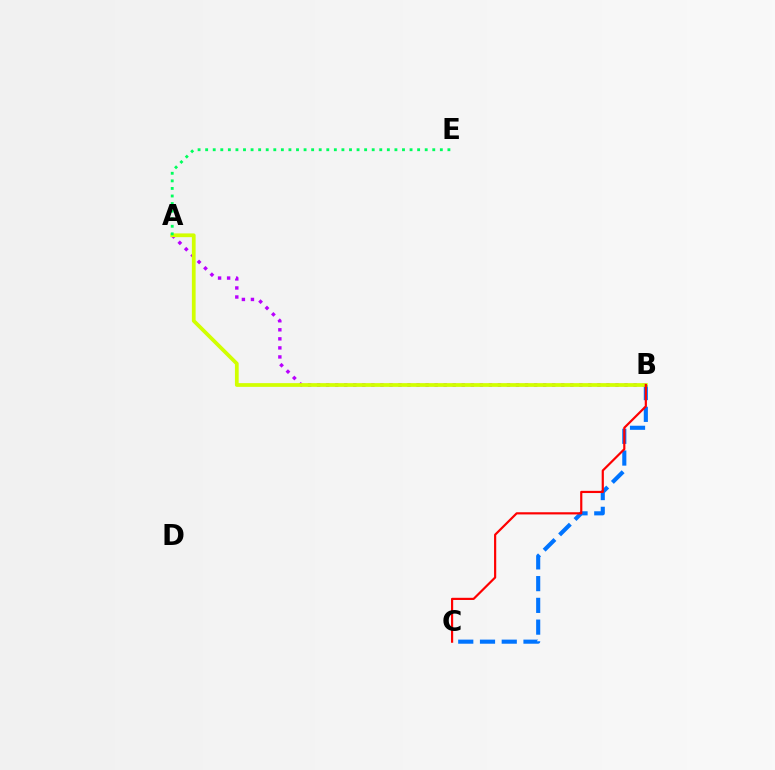{('B', 'C'): [{'color': '#0074ff', 'line_style': 'dashed', 'thickness': 2.95}, {'color': '#ff0000', 'line_style': 'solid', 'thickness': 1.57}], ('A', 'B'): [{'color': '#b900ff', 'line_style': 'dotted', 'thickness': 2.46}, {'color': '#d1ff00', 'line_style': 'solid', 'thickness': 2.69}], ('A', 'E'): [{'color': '#00ff5c', 'line_style': 'dotted', 'thickness': 2.06}]}